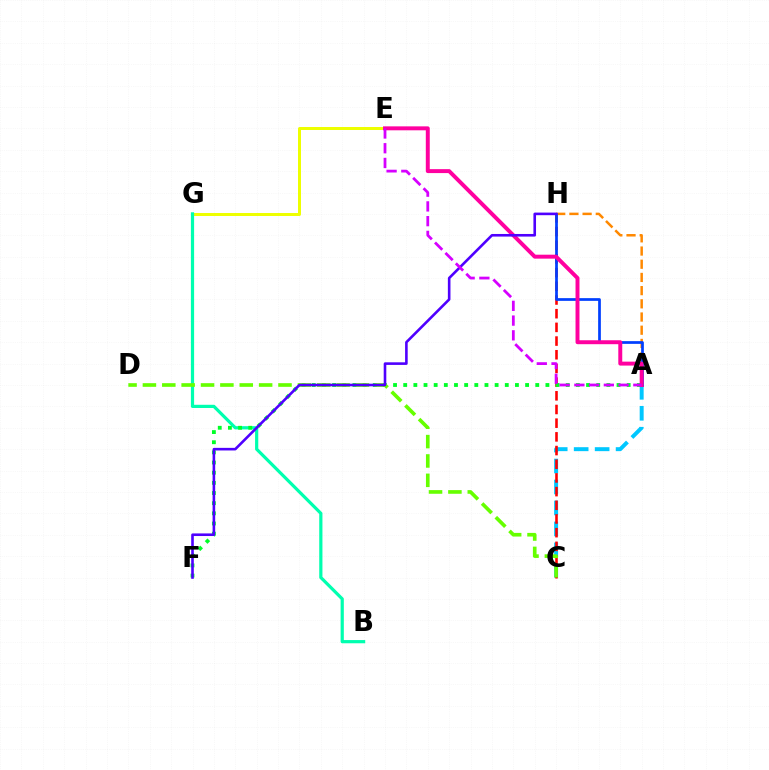{('A', 'C'): [{'color': '#00c7ff', 'line_style': 'dashed', 'thickness': 2.85}], ('E', 'G'): [{'color': '#eeff00', 'line_style': 'solid', 'thickness': 2.15}], ('B', 'G'): [{'color': '#00ffaf', 'line_style': 'solid', 'thickness': 2.31}], ('C', 'H'): [{'color': '#ff0000', 'line_style': 'dashed', 'thickness': 1.86}], ('A', 'F'): [{'color': '#00ff27', 'line_style': 'dotted', 'thickness': 2.76}], ('A', 'H'): [{'color': '#ff8800', 'line_style': 'dashed', 'thickness': 1.79}, {'color': '#003fff', 'line_style': 'solid', 'thickness': 1.96}], ('C', 'D'): [{'color': '#66ff00', 'line_style': 'dashed', 'thickness': 2.63}], ('A', 'E'): [{'color': '#ff00a0', 'line_style': 'solid', 'thickness': 2.84}, {'color': '#d600ff', 'line_style': 'dashed', 'thickness': 2.0}], ('F', 'H'): [{'color': '#4f00ff', 'line_style': 'solid', 'thickness': 1.88}]}